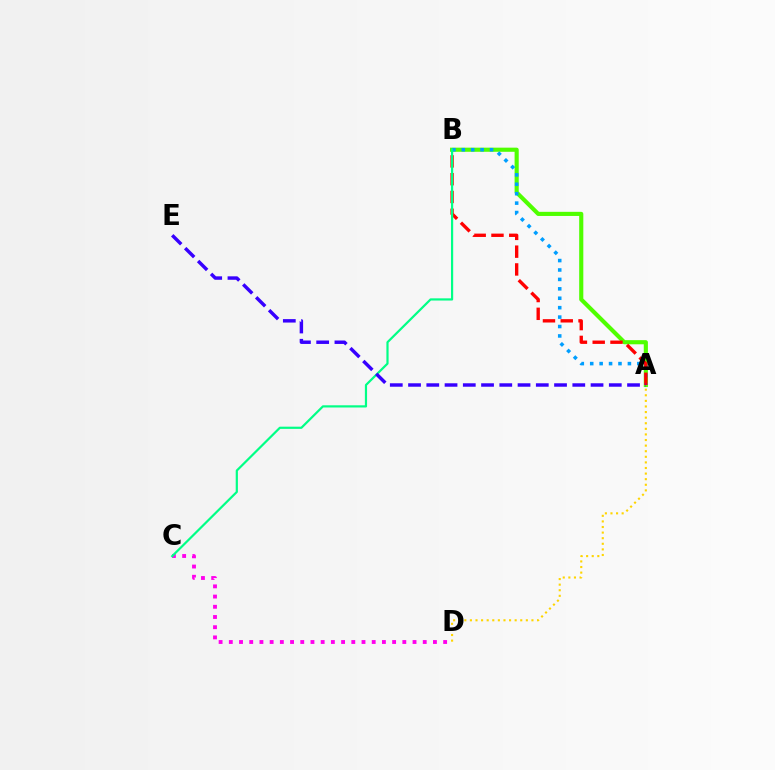{('A', 'B'): [{'color': '#4fff00', 'line_style': 'solid', 'thickness': 2.97}, {'color': '#009eff', 'line_style': 'dotted', 'thickness': 2.56}, {'color': '#ff0000', 'line_style': 'dashed', 'thickness': 2.42}], ('C', 'D'): [{'color': '#ff00ed', 'line_style': 'dotted', 'thickness': 2.77}], ('A', 'D'): [{'color': '#ffd500', 'line_style': 'dotted', 'thickness': 1.52}], ('B', 'C'): [{'color': '#00ff86', 'line_style': 'solid', 'thickness': 1.58}], ('A', 'E'): [{'color': '#3700ff', 'line_style': 'dashed', 'thickness': 2.48}]}